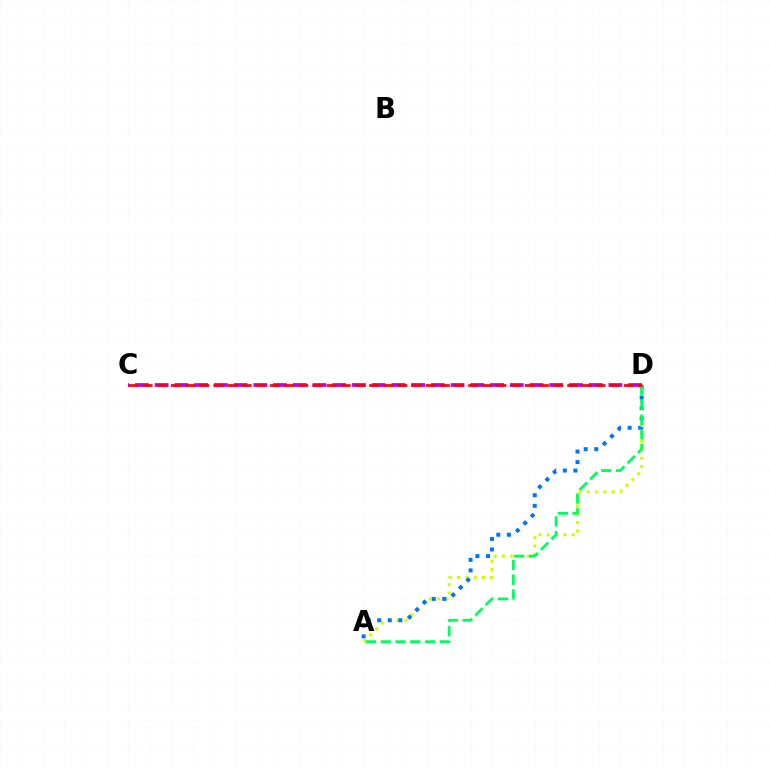{('A', 'D'): [{'color': '#d1ff00', 'line_style': 'dotted', 'thickness': 2.25}, {'color': '#0074ff', 'line_style': 'dotted', 'thickness': 2.87}, {'color': '#00ff5c', 'line_style': 'dashed', 'thickness': 2.0}], ('C', 'D'): [{'color': '#b900ff', 'line_style': 'dashed', 'thickness': 2.68}, {'color': '#ff0000', 'line_style': 'dashed', 'thickness': 1.92}]}